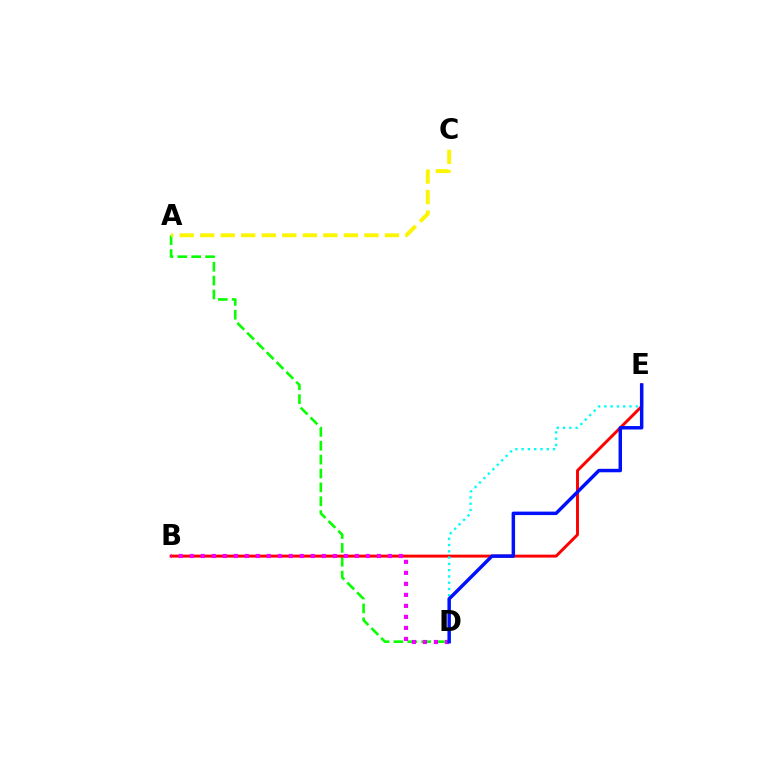{('A', 'D'): [{'color': '#08ff00', 'line_style': 'dashed', 'thickness': 1.88}], ('B', 'E'): [{'color': '#ff0000', 'line_style': 'solid', 'thickness': 2.12}], ('A', 'C'): [{'color': '#fcf500', 'line_style': 'dashed', 'thickness': 2.79}], ('B', 'D'): [{'color': '#ee00ff', 'line_style': 'dotted', 'thickness': 2.99}], ('D', 'E'): [{'color': '#00fff6', 'line_style': 'dotted', 'thickness': 1.71}, {'color': '#0010ff', 'line_style': 'solid', 'thickness': 2.49}]}